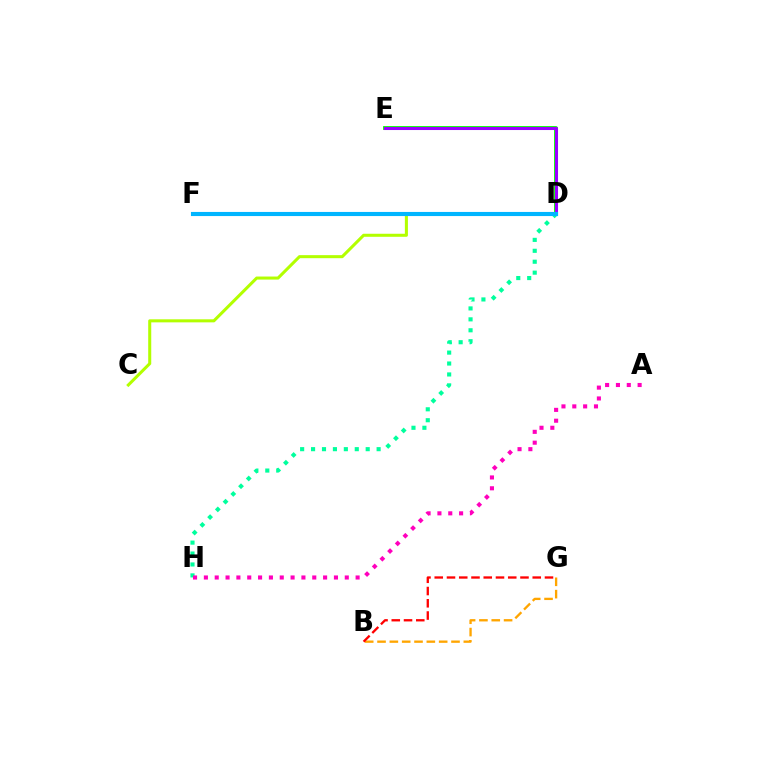{('D', 'H'): [{'color': '#00ff9d', 'line_style': 'dotted', 'thickness': 2.97}], ('D', 'F'): [{'color': '#0010ff', 'line_style': 'dotted', 'thickness': 2.87}, {'color': '#00b5ff', 'line_style': 'solid', 'thickness': 2.96}], ('C', 'D'): [{'color': '#b3ff00', 'line_style': 'solid', 'thickness': 2.19}], ('B', 'G'): [{'color': '#ffa500', 'line_style': 'dashed', 'thickness': 1.67}, {'color': '#ff0000', 'line_style': 'dashed', 'thickness': 1.66}], ('D', 'E'): [{'color': '#08ff00', 'line_style': 'solid', 'thickness': 2.78}, {'color': '#9b00ff', 'line_style': 'solid', 'thickness': 2.2}], ('A', 'H'): [{'color': '#ff00bd', 'line_style': 'dotted', 'thickness': 2.94}]}